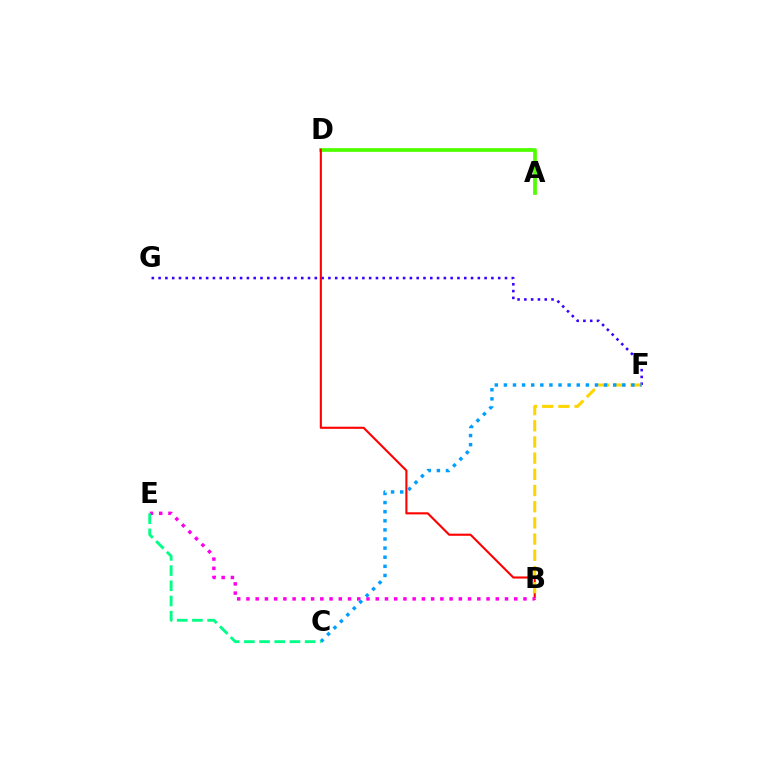{('F', 'G'): [{'color': '#3700ff', 'line_style': 'dotted', 'thickness': 1.85}], ('A', 'D'): [{'color': '#4fff00', 'line_style': 'solid', 'thickness': 2.69}], ('B', 'D'): [{'color': '#ff0000', 'line_style': 'solid', 'thickness': 1.52}], ('B', 'F'): [{'color': '#ffd500', 'line_style': 'dashed', 'thickness': 2.2}], ('B', 'E'): [{'color': '#ff00ed', 'line_style': 'dotted', 'thickness': 2.51}], ('C', 'F'): [{'color': '#009eff', 'line_style': 'dotted', 'thickness': 2.47}], ('C', 'E'): [{'color': '#00ff86', 'line_style': 'dashed', 'thickness': 2.06}]}